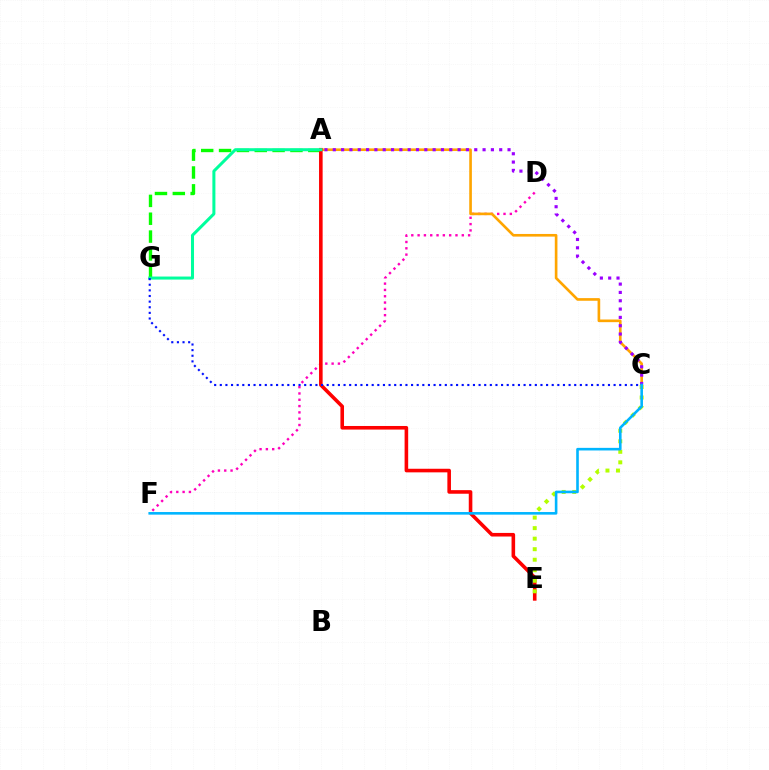{('D', 'F'): [{'color': '#ff00bd', 'line_style': 'dotted', 'thickness': 1.71}], ('A', 'G'): [{'color': '#08ff00', 'line_style': 'dashed', 'thickness': 2.42}, {'color': '#00ff9d', 'line_style': 'solid', 'thickness': 2.18}], ('A', 'C'): [{'color': '#ffa500', 'line_style': 'solid', 'thickness': 1.9}, {'color': '#9b00ff', 'line_style': 'dotted', 'thickness': 2.26}], ('A', 'E'): [{'color': '#ff0000', 'line_style': 'solid', 'thickness': 2.59}], ('C', 'E'): [{'color': '#b3ff00', 'line_style': 'dotted', 'thickness': 2.86}], ('C', 'G'): [{'color': '#0010ff', 'line_style': 'dotted', 'thickness': 1.53}], ('C', 'F'): [{'color': '#00b5ff', 'line_style': 'solid', 'thickness': 1.88}]}